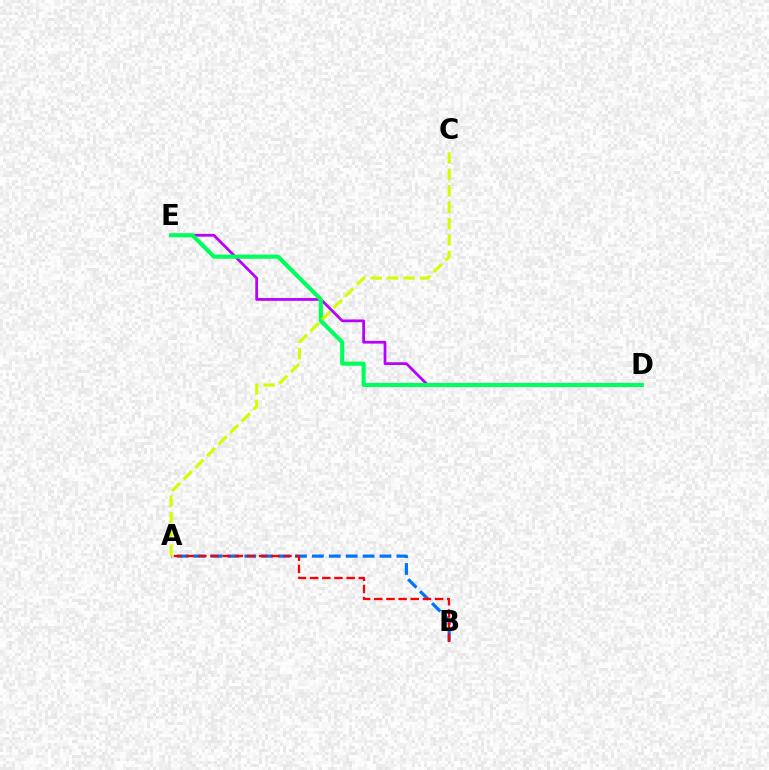{('D', 'E'): [{'color': '#b900ff', 'line_style': 'solid', 'thickness': 1.99}, {'color': '#00ff5c', 'line_style': 'solid', 'thickness': 2.96}], ('A', 'B'): [{'color': '#0074ff', 'line_style': 'dashed', 'thickness': 2.3}, {'color': '#ff0000', 'line_style': 'dashed', 'thickness': 1.65}], ('A', 'C'): [{'color': '#d1ff00', 'line_style': 'dashed', 'thickness': 2.23}]}